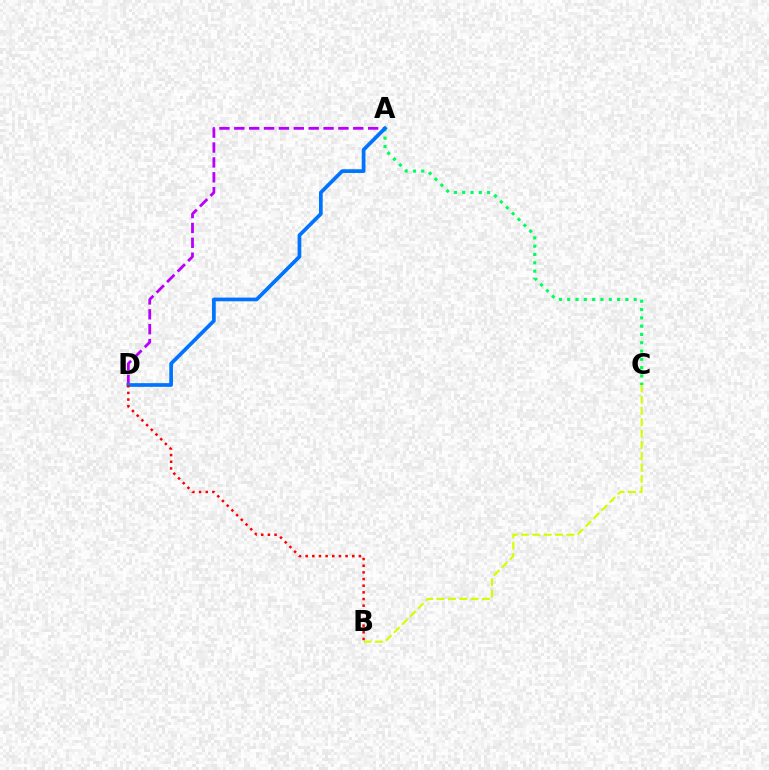{('A', 'C'): [{'color': '#00ff5c', 'line_style': 'dotted', 'thickness': 2.26}], ('A', 'D'): [{'color': '#b900ff', 'line_style': 'dashed', 'thickness': 2.02}, {'color': '#0074ff', 'line_style': 'solid', 'thickness': 2.67}], ('B', 'C'): [{'color': '#d1ff00', 'line_style': 'dashed', 'thickness': 1.54}], ('B', 'D'): [{'color': '#ff0000', 'line_style': 'dotted', 'thickness': 1.81}]}